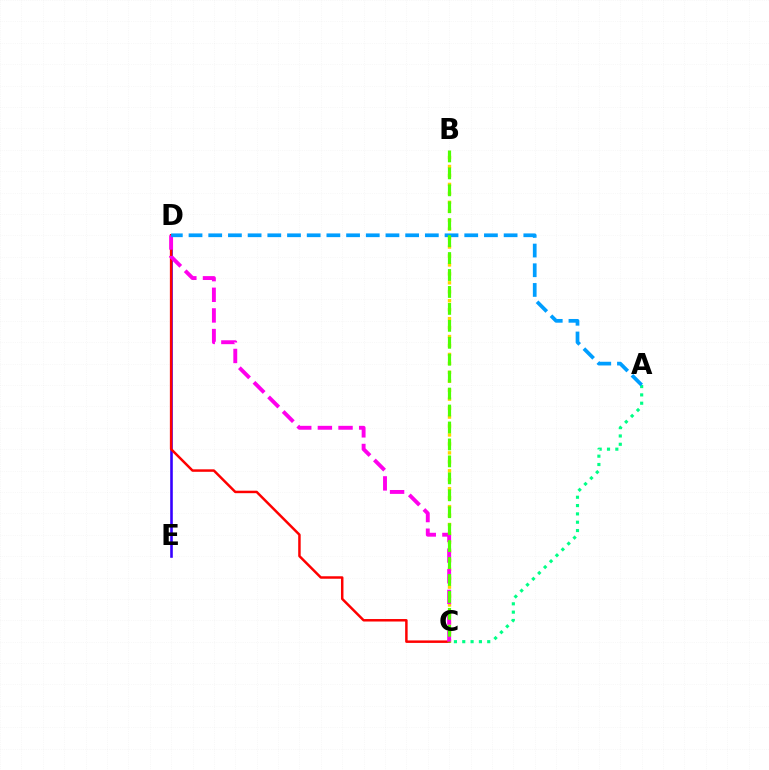{('D', 'E'): [{'color': '#3700ff', 'line_style': 'solid', 'thickness': 1.87}], ('A', 'C'): [{'color': '#00ff86', 'line_style': 'dotted', 'thickness': 2.26}], ('B', 'C'): [{'color': '#ffd500', 'line_style': 'dotted', 'thickness': 2.43}, {'color': '#4fff00', 'line_style': 'dashed', 'thickness': 2.3}], ('C', 'D'): [{'color': '#ff0000', 'line_style': 'solid', 'thickness': 1.79}, {'color': '#ff00ed', 'line_style': 'dashed', 'thickness': 2.8}], ('A', 'D'): [{'color': '#009eff', 'line_style': 'dashed', 'thickness': 2.68}]}